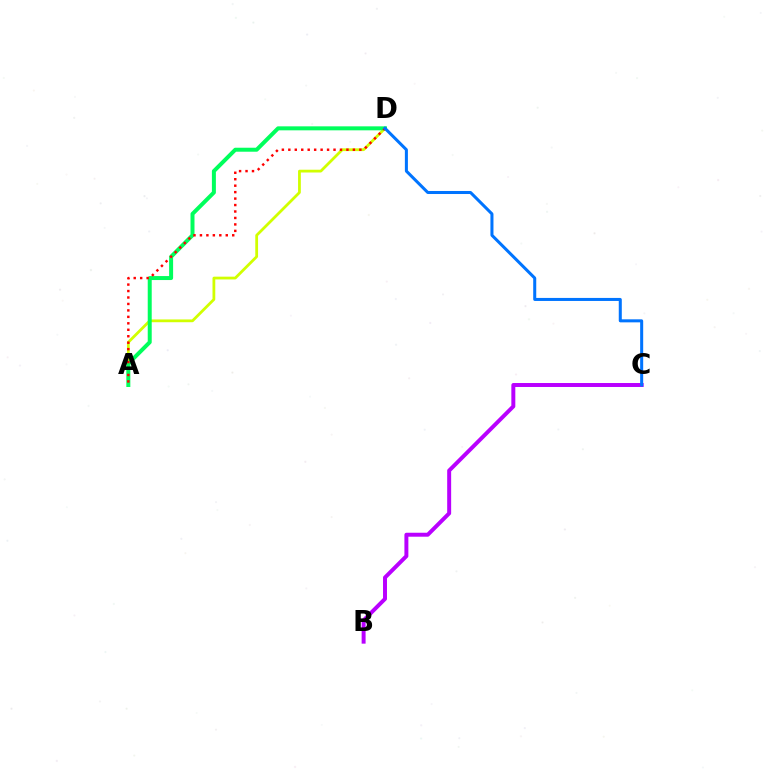{('A', 'D'): [{'color': '#d1ff00', 'line_style': 'solid', 'thickness': 2.0}, {'color': '#00ff5c', 'line_style': 'solid', 'thickness': 2.87}, {'color': '#ff0000', 'line_style': 'dotted', 'thickness': 1.75}], ('B', 'C'): [{'color': '#b900ff', 'line_style': 'solid', 'thickness': 2.85}], ('C', 'D'): [{'color': '#0074ff', 'line_style': 'solid', 'thickness': 2.18}]}